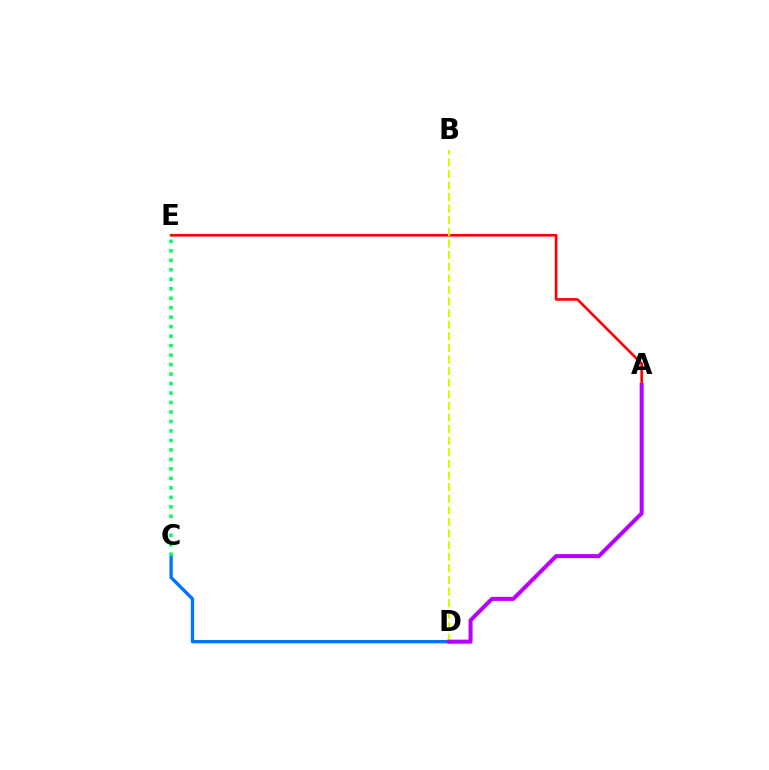{('A', 'E'): [{'color': '#ff0000', 'line_style': 'solid', 'thickness': 1.87}], ('C', 'D'): [{'color': '#0074ff', 'line_style': 'solid', 'thickness': 2.39}], ('B', 'D'): [{'color': '#d1ff00', 'line_style': 'dashed', 'thickness': 1.58}], ('A', 'D'): [{'color': '#b900ff', 'line_style': 'solid', 'thickness': 2.89}], ('C', 'E'): [{'color': '#00ff5c', 'line_style': 'dotted', 'thickness': 2.58}]}